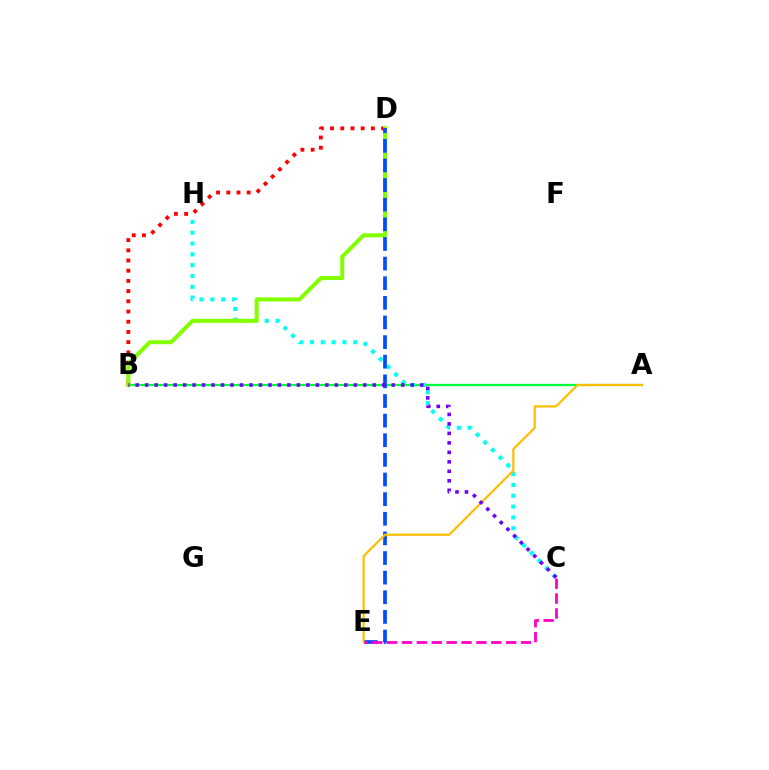{('A', 'B'): [{'color': '#00ff39', 'line_style': 'solid', 'thickness': 1.61}], ('B', 'D'): [{'color': '#ff0000', 'line_style': 'dotted', 'thickness': 2.77}, {'color': '#84ff00', 'line_style': 'solid', 'thickness': 2.9}], ('C', 'H'): [{'color': '#00fff6', 'line_style': 'dotted', 'thickness': 2.94}], ('D', 'E'): [{'color': '#004bff', 'line_style': 'dashed', 'thickness': 2.67}], ('A', 'E'): [{'color': '#ffbd00', 'line_style': 'solid', 'thickness': 1.58}], ('B', 'C'): [{'color': '#7200ff', 'line_style': 'dotted', 'thickness': 2.58}], ('C', 'E'): [{'color': '#ff00cf', 'line_style': 'dashed', 'thickness': 2.02}]}